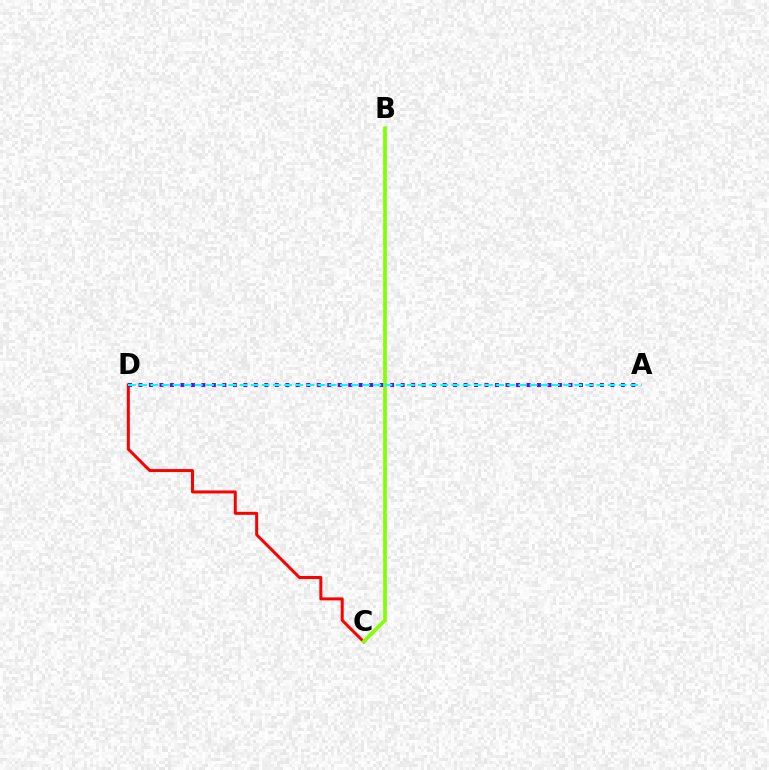{('C', 'D'): [{'color': '#ff0000', 'line_style': 'solid', 'thickness': 2.16}], ('A', 'D'): [{'color': '#7200ff', 'line_style': 'dotted', 'thickness': 2.85}, {'color': '#00fff6', 'line_style': 'dashed', 'thickness': 1.52}], ('B', 'C'): [{'color': '#84ff00', 'line_style': 'solid', 'thickness': 2.66}]}